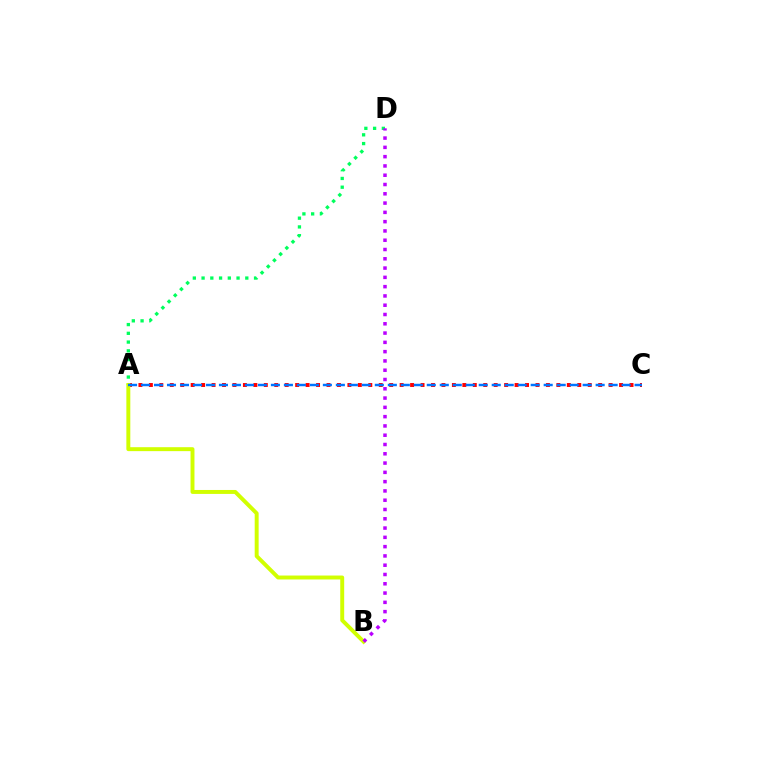{('A', 'C'): [{'color': '#ff0000', 'line_style': 'dotted', 'thickness': 2.84}, {'color': '#0074ff', 'line_style': 'dashed', 'thickness': 1.76}], ('A', 'D'): [{'color': '#00ff5c', 'line_style': 'dotted', 'thickness': 2.38}], ('A', 'B'): [{'color': '#d1ff00', 'line_style': 'solid', 'thickness': 2.84}], ('B', 'D'): [{'color': '#b900ff', 'line_style': 'dotted', 'thickness': 2.52}]}